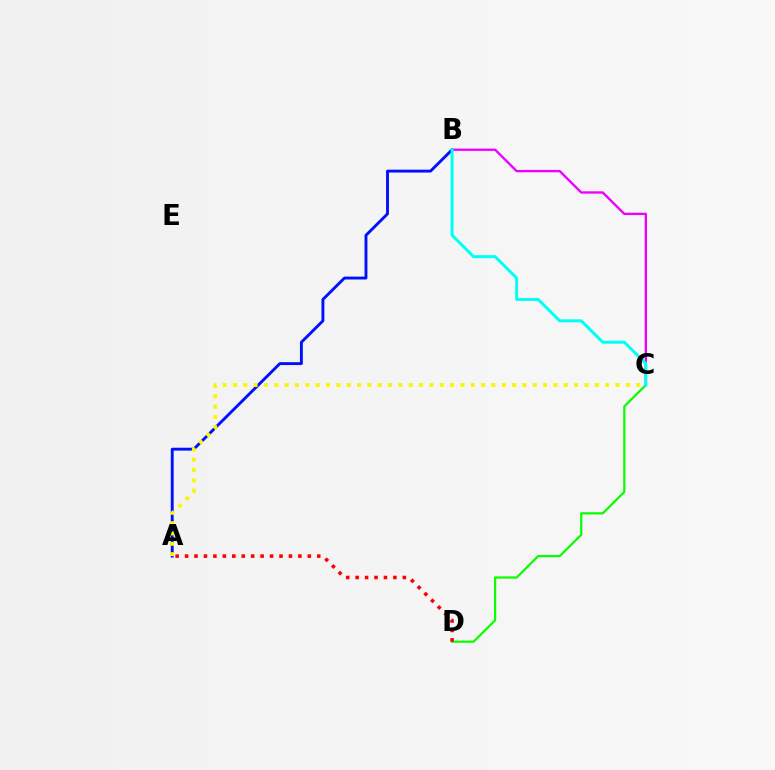{('A', 'B'): [{'color': '#0010ff', 'line_style': 'solid', 'thickness': 2.08}], ('B', 'C'): [{'color': '#ee00ff', 'line_style': 'solid', 'thickness': 1.69}, {'color': '#00fff6', 'line_style': 'solid', 'thickness': 2.16}], ('C', 'D'): [{'color': '#08ff00', 'line_style': 'solid', 'thickness': 1.6}], ('A', 'C'): [{'color': '#fcf500', 'line_style': 'dotted', 'thickness': 2.81}], ('A', 'D'): [{'color': '#ff0000', 'line_style': 'dotted', 'thickness': 2.57}]}